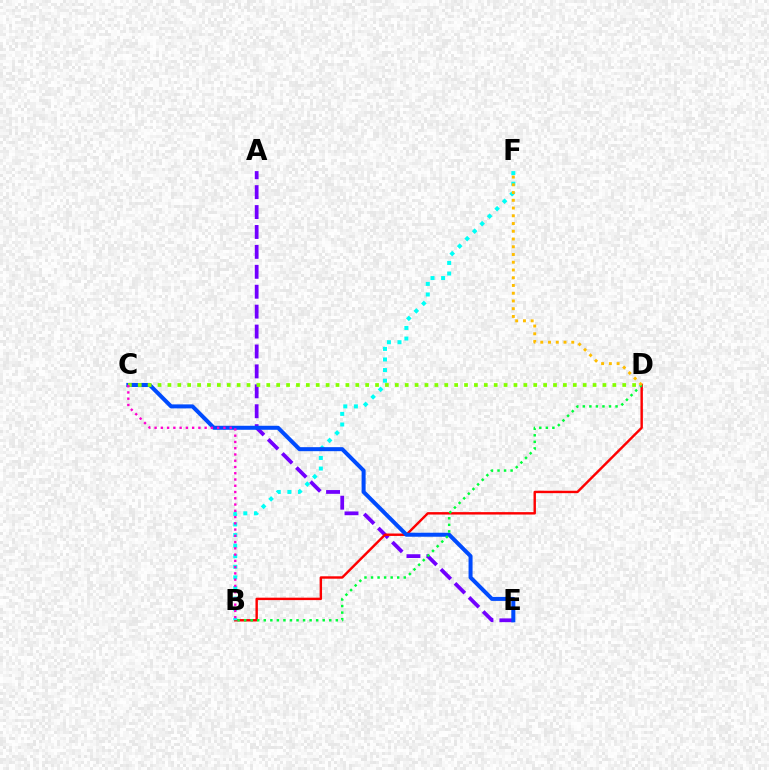{('A', 'E'): [{'color': '#7200ff', 'line_style': 'dashed', 'thickness': 2.71}], ('B', 'D'): [{'color': '#ff0000', 'line_style': 'solid', 'thickness': 1.74}, {'color': '#00ff39', 'line_style': 'dotted', 'thickness': 1.78}], ('B', 'F'): [{'color': '#00fff6', 'line_style': 'dotted', 'thickness': 2.88}], ('C', 'E'): [{'color': '#004bff', 'line_style': 'solid', 'thickness': 2.89}], ('D', 'F'): [{'color': '#ffbd00', 'line_style': 'dotted', 'thickness': 2.1}], ('C', 'D'): [{'color': '#84ff00', 'line_style': 'dotted', 'thickness': 2.69}], ('B', 'C'): [{'color': '#ff00cf', 'line_style': 'dotted', 'thickness': 1.7}]}